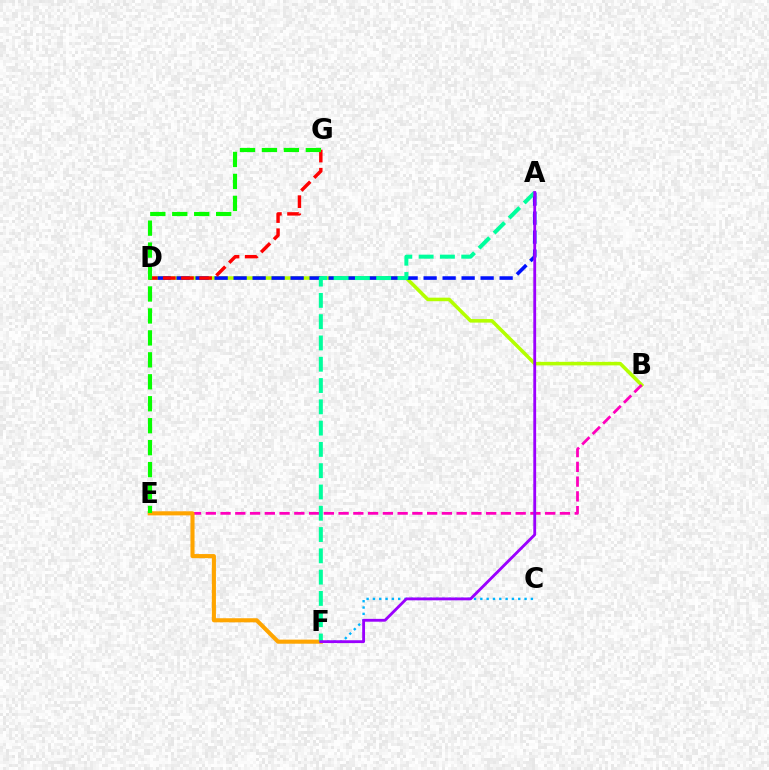{('B', 'D'): [{'color': '#b3ff00', 'line_style': 'solid', 'thickness': 2.56}], ('B', 'E'): [{'color': '#ff00bd', 'line_style': 'dashed', 'thickness': 2.0}], ('A', 'D'): [{'color': '#0010ff', 'line_style': 'dashed', 'thickness': 2.58}], ('E', 'F'): [{'color': '#ffa500', 'line_style': 'solid', 'thickness': 2.94}], ('C', 'F'): [{'color': '#00b5ff', 'line_style': 'dotted', 'thickness': 1.72}], ('A', 'F'): [{'color': '#00ff9d', 'line_style': 'dashed', 'thickness': 2.89}, {'color': '#9b00ff', 'line_style': 'solid', 'thickness': 2.04}], ('D', 'G'): [{'color': '#ff0000', 'line_style': 'dashed', 'thickness': 2.47}], ('E', 'G'): [{'color': '#08ff00', 'line_style': 'dashed', 'thickness': 2.98}]}